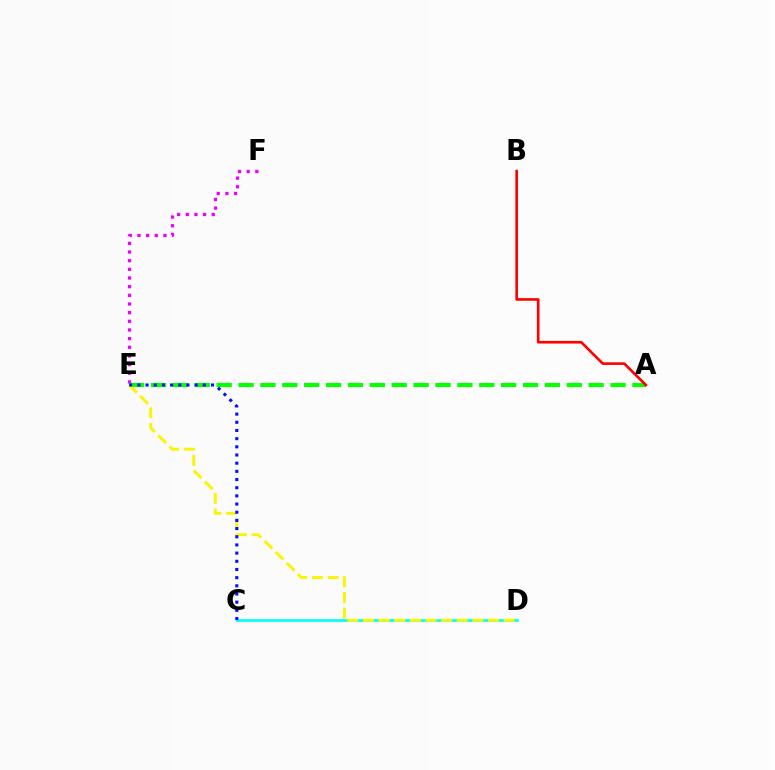{('E', 'F'): [{'color': '#ee00ff', 'line_style': 'dotted', 'thickness': 2.35}], ('A', 'E'): [{'color': '#08ff00', 'line_style': 'dashed', 'thickness': 2.97}], ('C', 'D'): [{'color': '#00fff6', 'line_style': 'solid', 'thickness': 1.91}], ('A', 'B'): [{'color': '#ff0000', 'line_style': 'solid', 'thickness': 1.9}], ('D', 'E'): [{'color': '#fcf500', 'line_style': 'dashed', 'thickness': 2.12}], ('C', 'E'): [{'color': '#0010ff', 'line_style': 'dotted', 'thickness': 2.22}]}